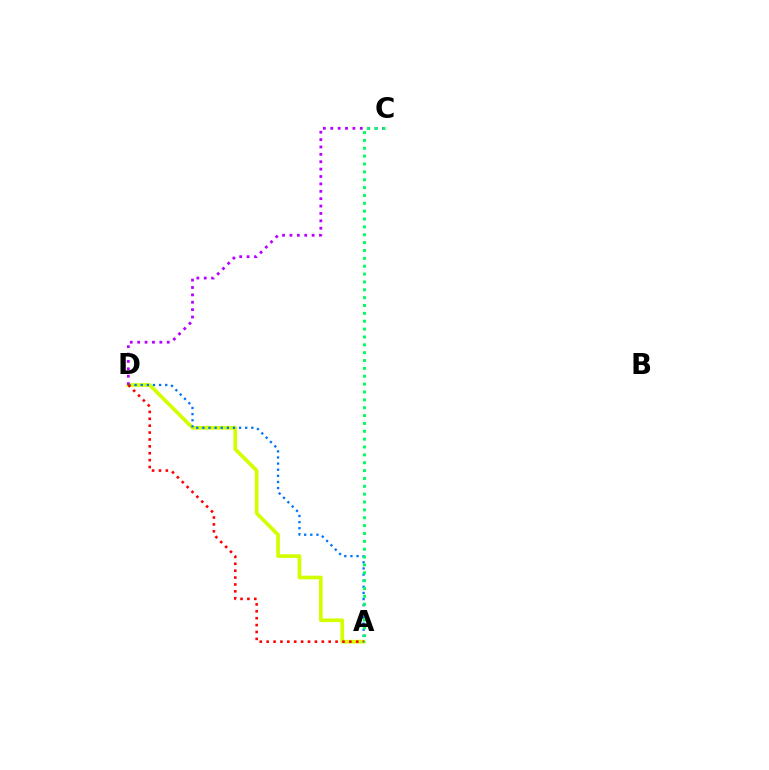{('A', 'D'): [{'color': '#d1ff00', 'line_style': 'solid', 'thickness': 2.65}, {'color': '#0074ff', 'line_style': 'dotted', 'thickness': 1.66}, {'color': '#ff0000', 'line_style': 'dotted', 'thickness': 1.87}], ('C', 'D'): [{'color': '#b900ff', 'line_style': 'dotted', 'thickness': 2.01}], ('A', 'C'): [{'color': '#00ff5c', 'line_style': 'dotted', 'thickness': 2.14}]}